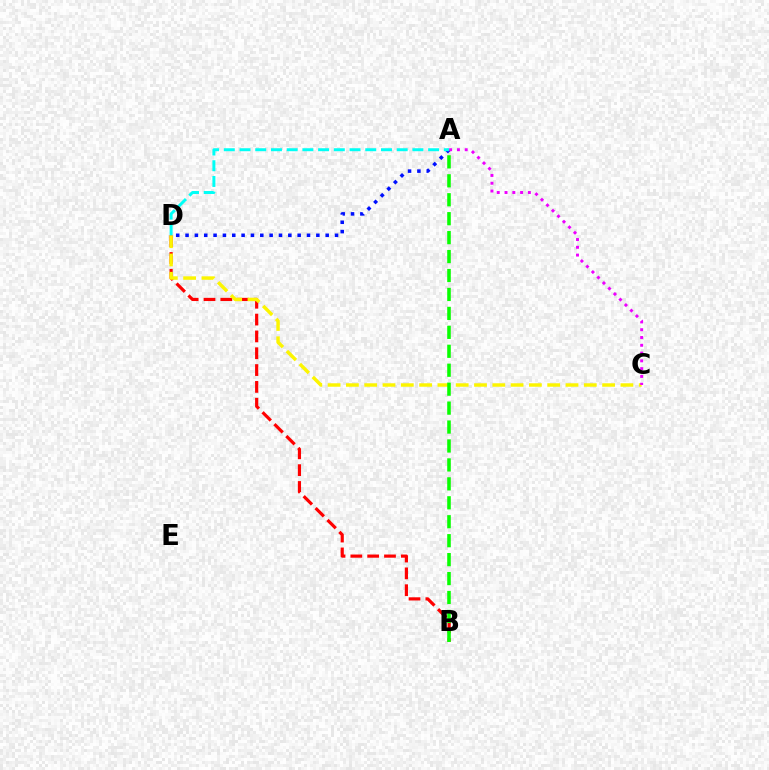{('B', 'D'): [{'color': '#ff0000', 'line_style': 'dashed', 'thickness': 2.29}], ('C', 'D'): [{'color': '#fcf500', 'line_style': 'dashed', 'thickness': 2.49}], ('A', 'B'): [{'color': '#08ff00', 'line_style': 'dashed', 'thickness': 2.57}], ('A', 'D'): [{'color': '#0010ff', 'line_style': 'dotted', 'thickness': 2.54}, {'color': '#00fff6', 'line_style': 'dashed', 'thickness': 2.14}], ('A', 'C'): [{'color': '#ee00ff', 'line_style': 'dotted', 'thickness': 2.12}]}